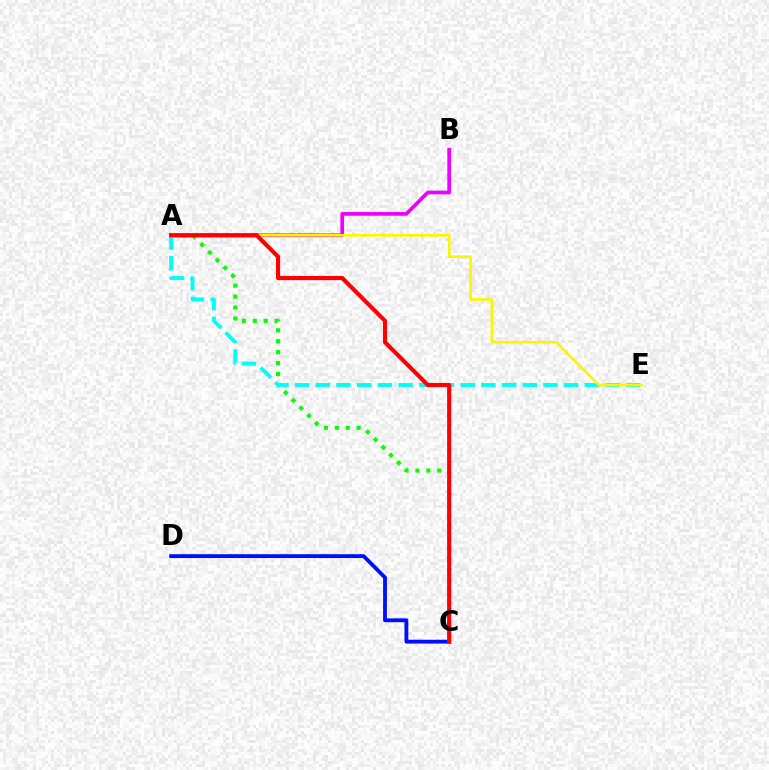{('A', 'B'): [{'color': '#ee00ff', 'line_style': 'solid', 'thickness': 2.67}], ('A', 'C'): [{'color': '#08ff00', 'line_style': 'dotted', 'thickness': 2.97}, {'color': '#ff0000', 'line_style': 'solid', 'thickness': 2.97}], ('A', 'E'): [{'color': '#00fff6', 'line_style': 'dashed', 'thickness': 2.81}, {'color': '#fcf500', 'line_style': 'solid', 'thickness': 1.9}], ('C', 'D'): [{'color': '#0010ff', 'line_style': 'solid', 'thickness': 2.77}]}